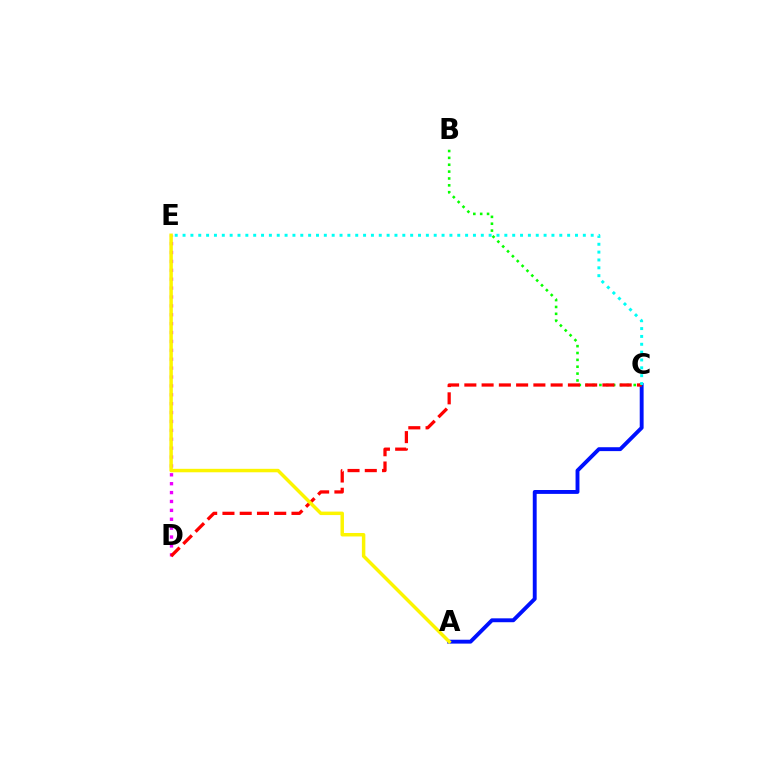{('A', 'C'): [{'color': '#0010ff', 'line_style': 'solid', 'thickness': 2.8}], ('B', 'C'): [{'color': '#08ff00', 'line_style': 'dotted', 'thickness': 1.86}], ('D', 'E'): [{'color': '#ee00ff', 'line_style': 'dotted', 'thickness': 2.42}], ('C', 'D'): [{'color': '#ff0000', 'line_style': 'dashed', 'thickness': 2.34}], ('A', 'E'): [{'color': '#fcf500', 'line_style': 'solid', 'thickness': 2.5}], ('C', 'E'): [{'color': '#00fff6', 'line_style': 'dotted', 'thickness': 2.13}]}